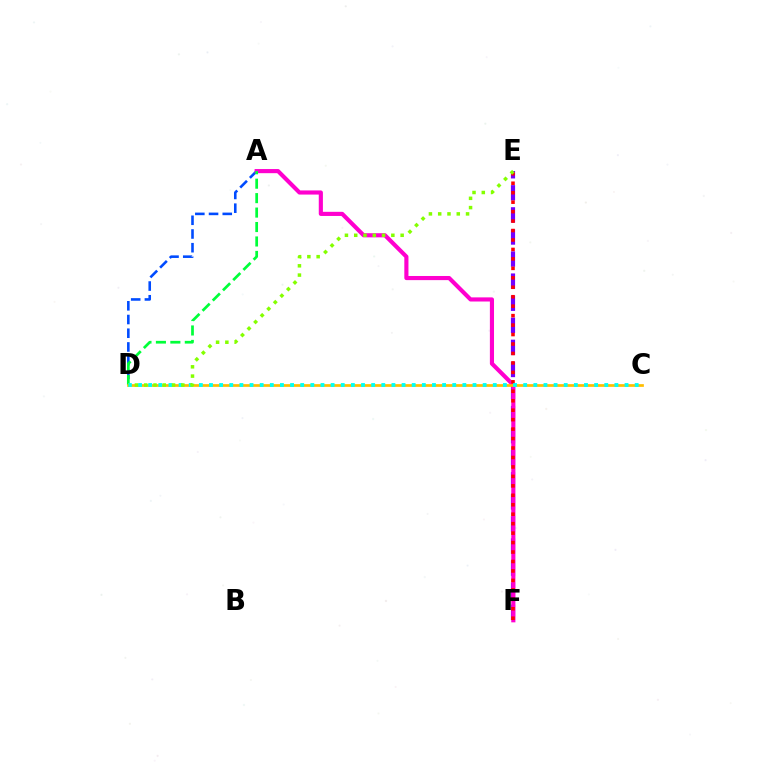{('E', 'F'): [{'color': '#7200ff', 'line_style': 'dashed', 'thickness': 3.0}, {'color': '#ff0000', 'line_style': 'dotted', 'thickness': 2.57}], ('A', 'D'): [{'color': '#004bff', 'line_style': 'dashed', 'thickness': 1.86}, {'color': '#00ff39', 'line_style': 'dashed', 'thickness': 1.96}], ('A', 'F'): [{'color': '#ff00cf', 'line_style': 'solid', 'thickness': 2.98}], ('C', 'D'): [{'color': '#ffbd00', 'line_style': 'solid', 'thickness': 1.95}, {'color': '#00fff6', 'line_style': 'dotted', 'thickness': 2.75}], ('D', 'E'): [{'color': '#84ff00', 'line_style': 'dotted', 'thickness': 2.52}]}